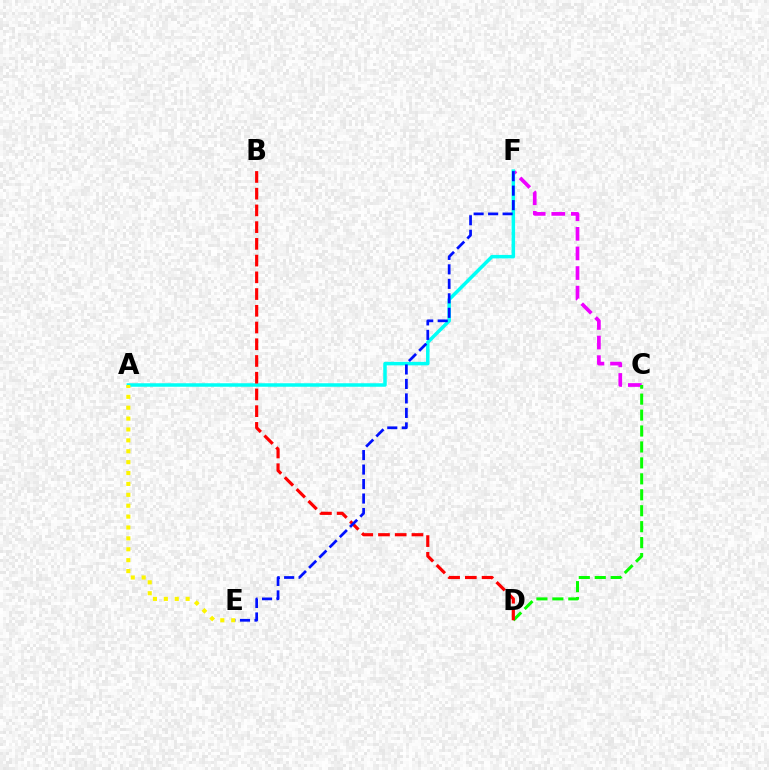{('C', 'F'): [{'color': '#ee00ff', 'line_style': 'dashed', 'thickness': 2.66}], ('A', 'F'): [{'color': '#00fff6', 'line_style': 'solid', 'thickness': 2.52}], ('C', 'D'): [{'color': '#08ff00', 'line_style': 'dashed', 'thickness': 2.17}], ('A', 'E'): [{'color': '#fcf500', 'line_style': 'dotted', 'thickness': 2.96}], ('B', 'D'): [{'color': '#ff0000', 'line_style': 'dashed', 'thickness': 2.27}], ('E', 'F'): [{'color': '#0010ff', 'line_style': 'dashed', 'thickness': 1.97}]}